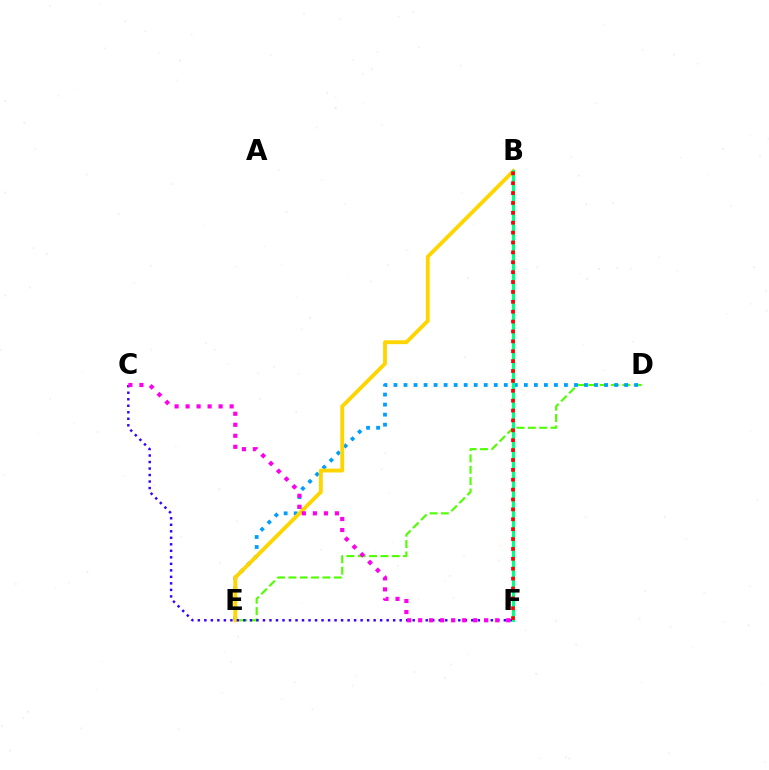{('D', 'E'): [{'color': '#4fff00', 'line_style': 'dashed', 'thickness': 1.54}, {'color': '#009eff', 'line_style': 'dotted', 'thickness': 2.72}], ('B', 'E'): [{'color': '#ffd500', 'line_style': 'solid', 'thickness': 2.77}], ('C', 'F'): [{'color': '#3700ff', 'line_style': 'dotted', 'thickness': 1.77}, {'color': '#ff00ed', 'line_style': 'dotted', 'thickness': 2.99}], ('B', 'F'): [{'color': '#00ff86', 'line_style': 'solid', 'thickness': 2.25}, {'color': '#ff0000', 'line_style': 'dotted', 'thickness': 2.69}]}